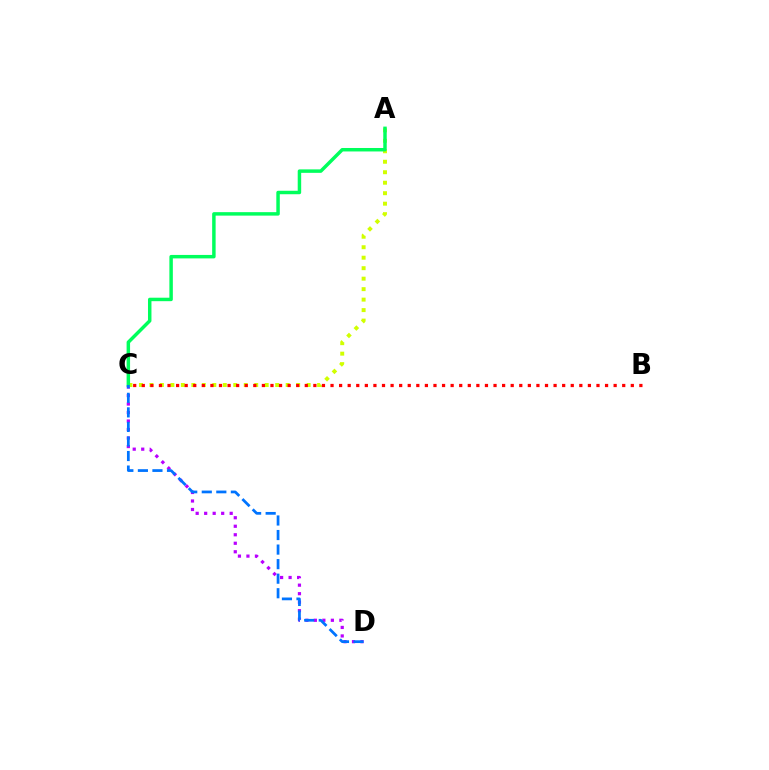{('C', 'D'): [{'color': '#b900ff', 'line_style': 'dotted', 'thickness': 2.31}, {'color': '#0074ff', 'line_style': 'dashed', 'thickness': 1.98}], ('A', 'C'): [{'color': '#d1ff00', 'line_style': 'dotted', 'thickness': 2.85}, {'color': '#00ff5c', 'line_style': 'solid', 'thickness': 2.5}], ('B', 'C'): [{'color': '#ff0000', 'line_style': 'dotted', 'thickness': 2.33}]}